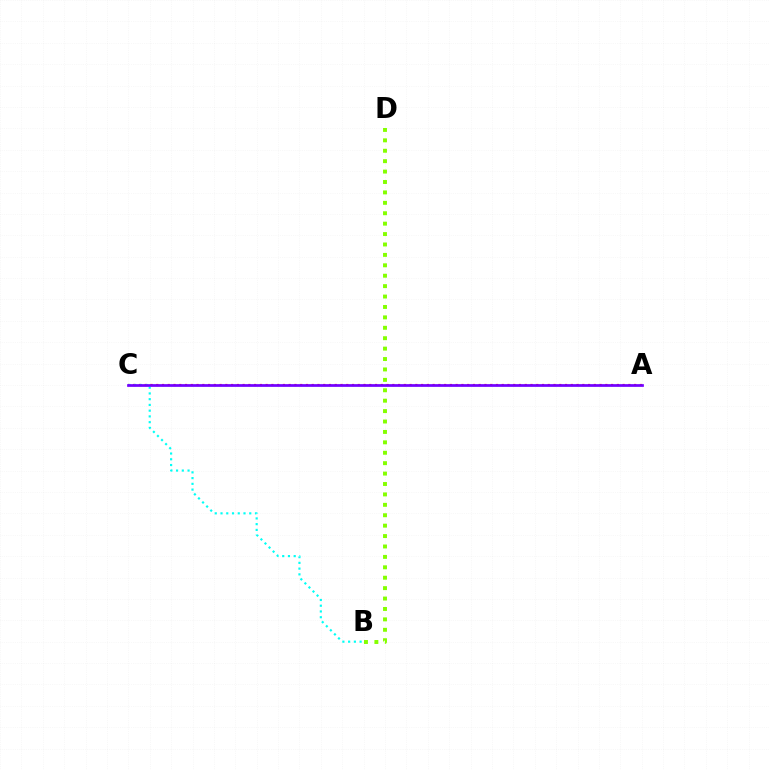{('A', 'C'): [{'color': '#ff0000', 'line_style': 'dotted', 'thickness': 1.56}, {'color': '#7200ff', 'line_style': 'solid', 'thickness': 1.96}], ('B', 'D'): [{'color': '#84ff00', 'line_style': 'dotted', 'thickness': 2.83}], ('B', 'C'): [{'color': '#00fff6', 'line_style': 'dotted', 'thickness': 1.56}]}